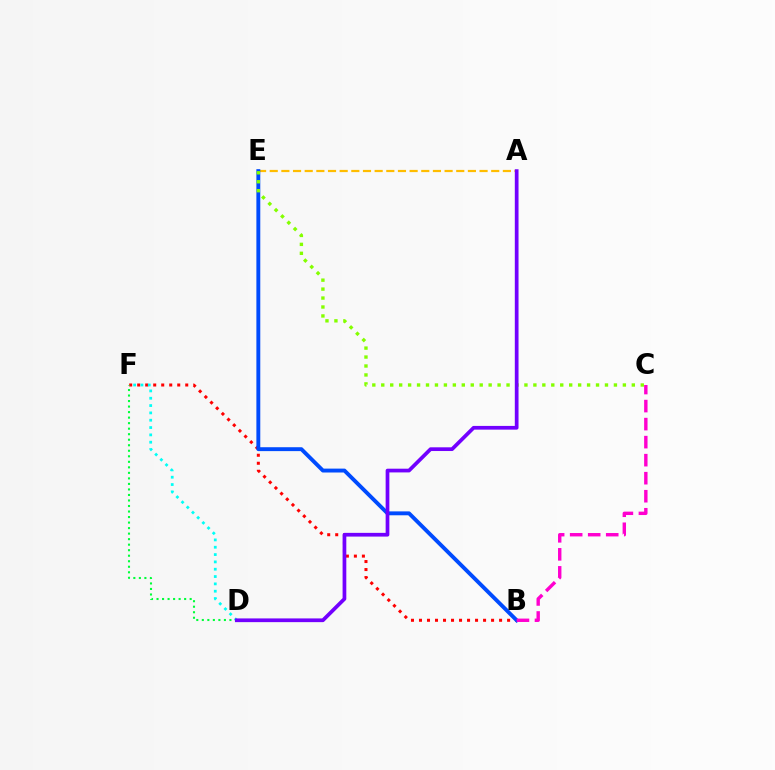{('B', 'F'): [{'color': '#ff0000', 'line_style': 'dotted', 'thickness': 2.18}], ('A', 'E'): [{'color': '#ffbd00', 'line_style': 'dashed', 'thickness': 1.58}], ('D', 'F'): [{'color': '#00ff39', 'line_style': 'dotted', 'thickness': 1.5}, {'color': '#00fff6', 'line_style': 'dotted', 'thickness': 1.99}], ('B', 'E'): [{'color': '#004bff', 'line_style': 'solid', 'thickness': 2.8}], ('C', 'E'): [{'color': '#84ff00', 'line_style': 'dotted', 'thickness': 2.43}], ('B', 'C'): [{'color': '#ff00cf', 'line_style': 'dashed', 'thickness': 2.45}], ('A', 'D'): [{'color': '#7200ff', 'line_style': 'solid', 'thickness': 2.68}]}